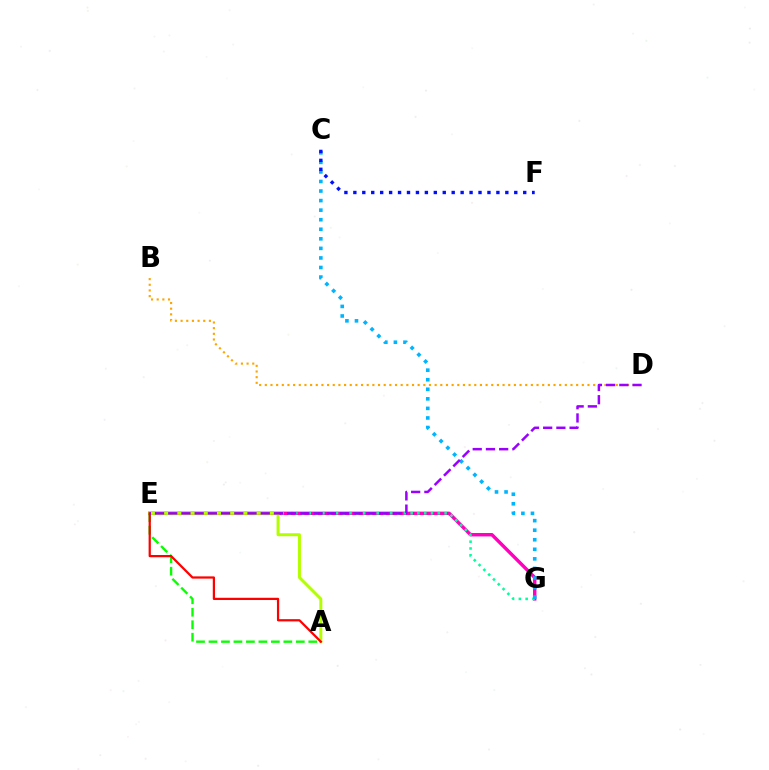{('B', 'D'): [{'color': '#ffa500', 'line_style': 'dotted', 'thickness': 1.54}], ('E', 'G'): [{'color': '#ff00bd', 'line_style': 'solid', 'thickness': 2.46}, {'color': '#00ff9d', 'line_style': 'dotted', 'thickness': 1.84}], ('A', 'E'): [{'color': '#b3ff00', 'line_style': 'solid', 'thickness': 2.14}, {'color': '#08ff00', 'line_style': 'dashed', 'thickness': 1.69}, {'color': '#ff0000', 'line_style': 'solid', 'thickness': 1.61}], ('C', 'G'): [{'color': '#00b5ff', 'line_style': 'dotted', 'thickness': 2.6}], ('C', 'F'): [{'color': '#0010ff', 'line_style': 'dotted', 'thickness': 2.43}], ('D', 'E'): [{'color': '#9b00ff', 'line_style': 'dashed', 'thickness': 1.8}]}